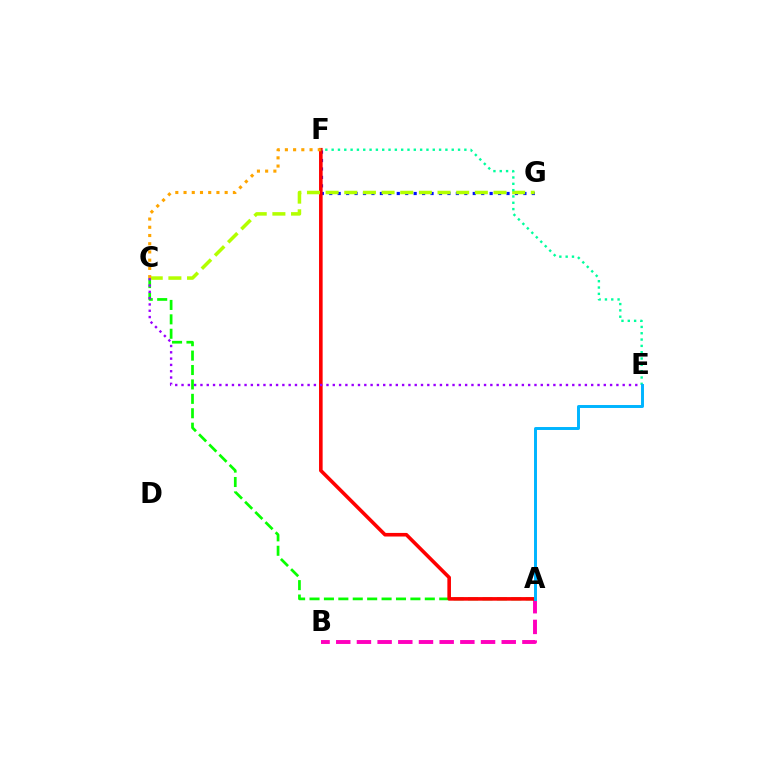{('F', 'G'): [{'color': '#0010ff', 'line_style': 'dotted', 'thickness': 2.29}], ('A', 'C'): [{'color': '#08ff00', 'line_style': 'dashed', 'thickness': 1.96}], ('A', 'B'): [{'color': '#ff00bd', 'line_style': 'dashed', 'thickness': 2.81}], ('A', 'F'): [{'color': '#ff0000', 'line_style': 'solid', 'thickness': 2.59}], ('C', 'G'): [{'color': '#b3ff00', 'line_style': 'dashed', 'thickness': 2.53}], ('E', 'F'): [{'color': '#00ff9d', 'line_style': 'dotted', 'thickness': 1.72}], ('C', 'E'): [{'color': '#9b00ff', 'line_style': 'dotted', 'thickness': 1.71}], ('C', 'F'): [{'color': '#ffa500', 'line_style': 'dotted', 'thickness': 2.23}], ('A', 'E'): [{'color': '#00b5ff', 'line_style': 'solid', 'thickness': 2.13}]}